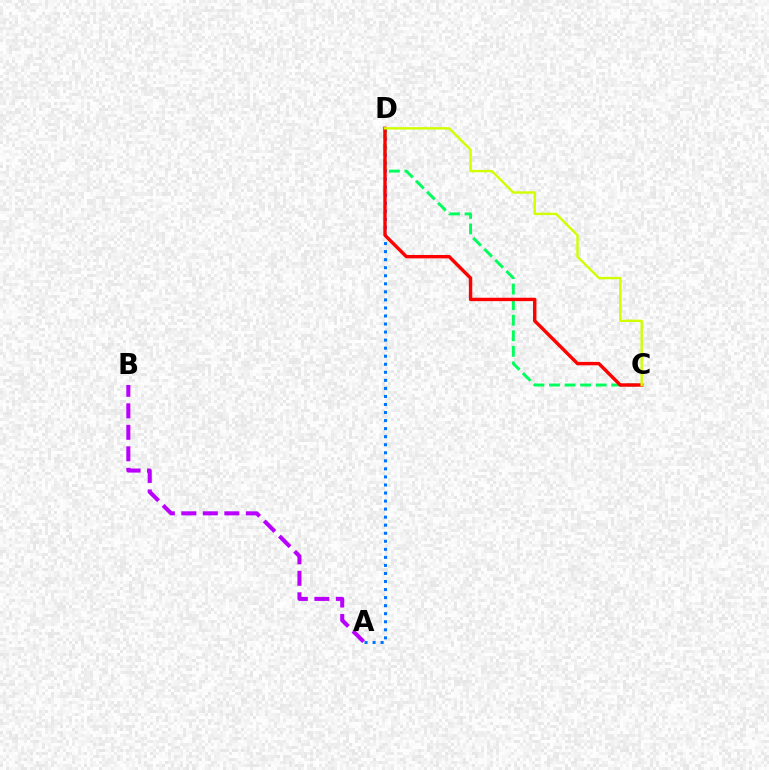{('A', 'D'): [{'color': '#0074ff', 'line_style': 'dotted', 'thickness': 2.19}], ('C', 'D'): [{'color': '#00ff5c', 'line_style': 'dashed', 'thickness': 2.11}, {'color': '#ff0000', 'line_style': 'solid', 'thickness': 2.45}, {'color': '#d1ff00', 'line_style': 'solid', 'thickness': 1.72}], ('A', 'B'): [{'color': '#b900ff', 'line_style': 'dashed', 'thickness': 2.92}]}